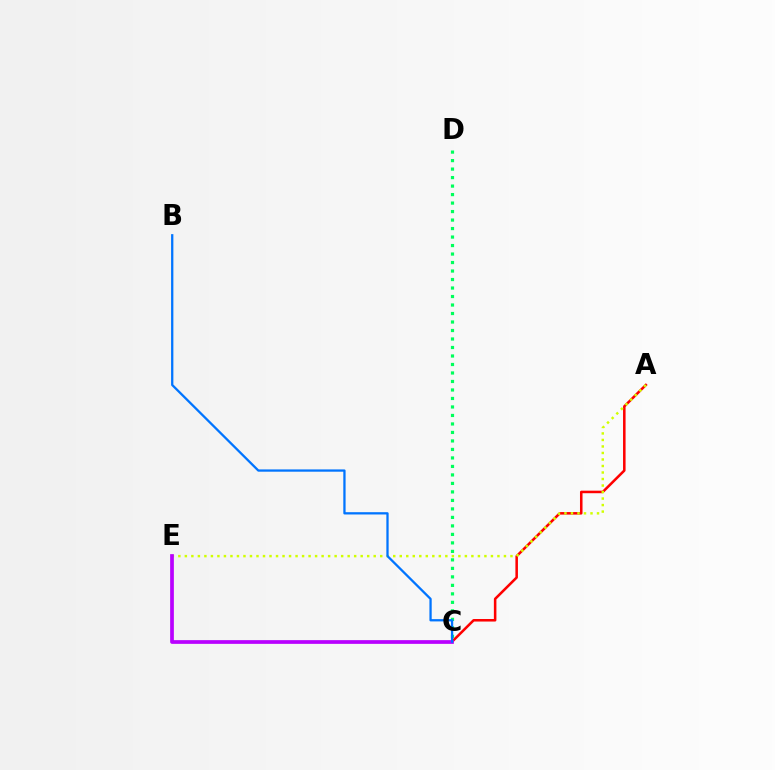{('A', 'C'): [{'color': '#ff0000', 'line_style': 'solid', 'thickness': 1.83}], ('A', 'E'): [{'color': '#d1ff00', 'line_style': 'dotted', 'thickness': 1.77}], ('C', 'D'): [{'color': '#00ff5c', 'line_style': 'dotted', 'thickness': 2.31}], ('C', 'E'): [{'color': '#b900ff', 'line_style': 'solid', 'thickness': 2.68}], ('B', 'C'): [{'color': '#0074ff', 'line_style': 'solid', 'thickness': 1.64}]}